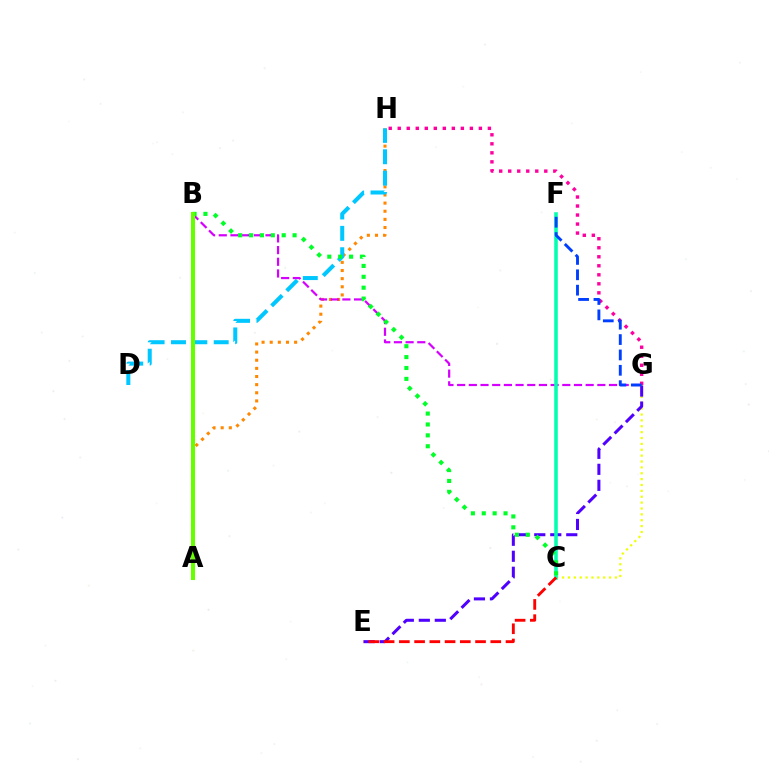{('C', 'G'): [{'color': '#eeff00', 'line_style': 'dotted', 'thickness': 1.6}], ('A', 'H'): [{'color': '#ff8800', 'line_style': 'dotted', 'thickness': 2.21}], ('E', 'G'): [{'color': '#4f00ff', 'line_style': 'dashed', 'thickness': 2.17}], ('G', 'H'): [{'color': '#ff00a0', 'line_style': 'dotted', 'thickness': 2.45}], ('D', 'H'): [{'color': '#00c7ff', 'line_style': 'dashed', 'thickness': 2.9}], ('B', 'G'): [{'color': '#d600ff', 'line_style': 'dashed', 'thickness': 1.59}], ('C', 'F'): [{'color': '#00ffaf', 'line_style': 'solid', 'thickness': 2.56}], ('B', 'C'): [{'color': '#00ff27', 'line_style': 'dotted', 'thickness': 2.96}], ('C', 'E'): [{'color': '#ff0000', 'line_style': 'dashed', 'thickness': 2.07}], ('F', 'G'): [{'color': '#003fff', 'line_style': 'dashed', 'thickness': 2.09}], ('A', 'B'): [{'color': '#66ff00', 'line_style': 'solid', 'thickness': 2.94}]}